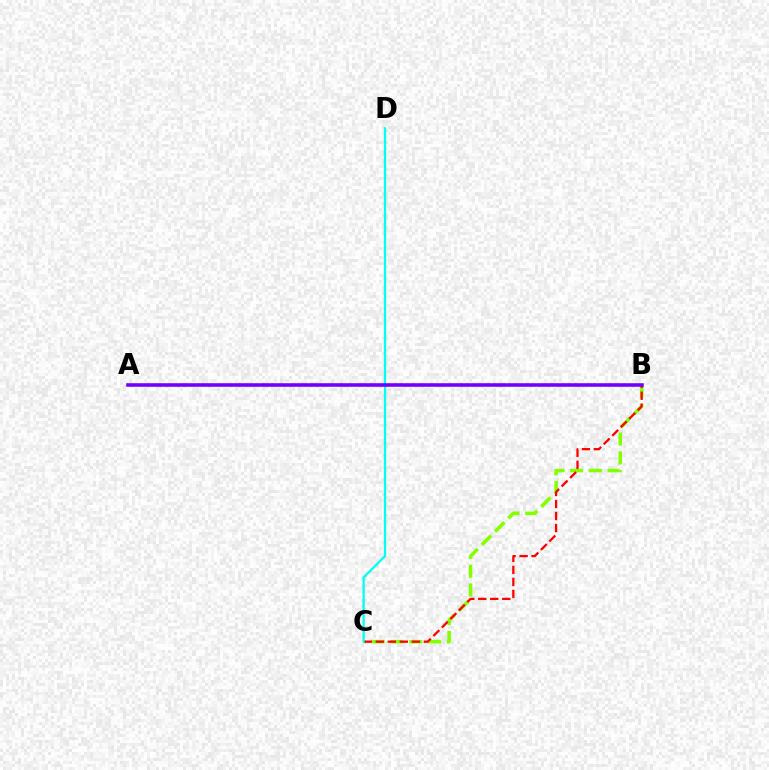{('B', 'C'): [{'color': '#84ff00', 'line_style': 'dashed', 'thickness': 2.55}, {'color': '#ff0000', 'line_style': 'dashed', 'thickness': 1.63}], ('C', 'D'): [{'color': '#00fff6', 'line_style': 'solid', 'thickness': 1.65}], ('A', 'B'): [{'color': '#7200ff', 'line_style': 'solid', 'thickness': 2.58}]}